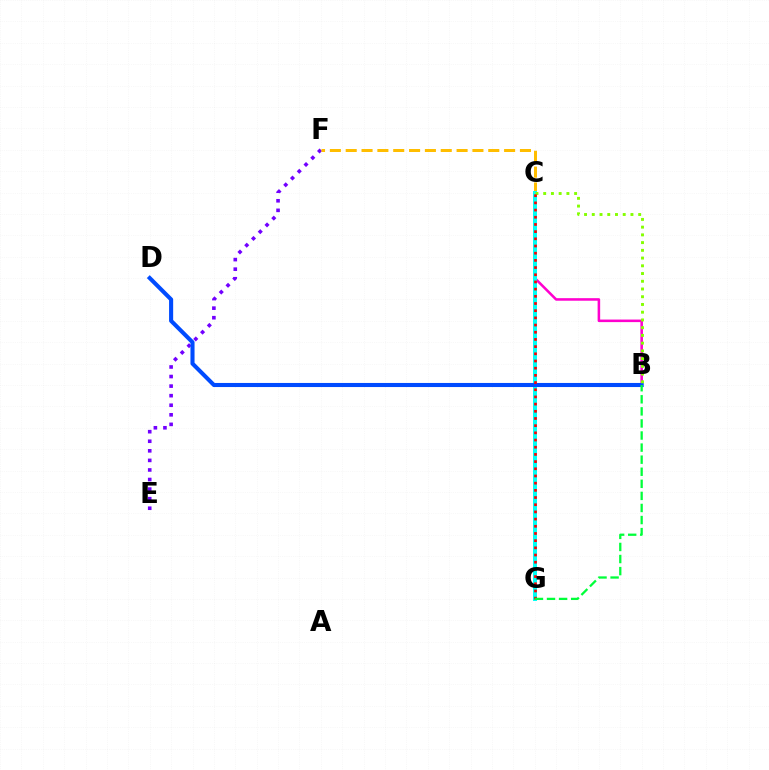{('E', 'F'): [{'color': '#7200ff', 'line_style': 'dotted', 'thickness': 2.6}], ('C', 'F'): [{'color': '#ffbd00', 'line_style': 'dashed', 'thickness': 2.15}], ('B', 'C'): [{'color': '#ff00cf', 'line_style': 'solid', 'thickness': 1.84}, {'color': '#84ff00', 'line_style': 'dotted', 'thickness': 2.1}], ('C', 'G'): [{'color': '#00fff6', 'line_style': 'solid', 'thickness': 2.86}, {'color': '#ff0000', 'line_style': 'dotted', 'thickness': 1.95}], ('B', 'D'): [{'color': '#004bff', 'line_style': 'solid', 'thickness': 2.94}], ('B', 'G'): [{'color': '#00ff39', 'line_style': 'dashed', 'thickness': 1.64}]}